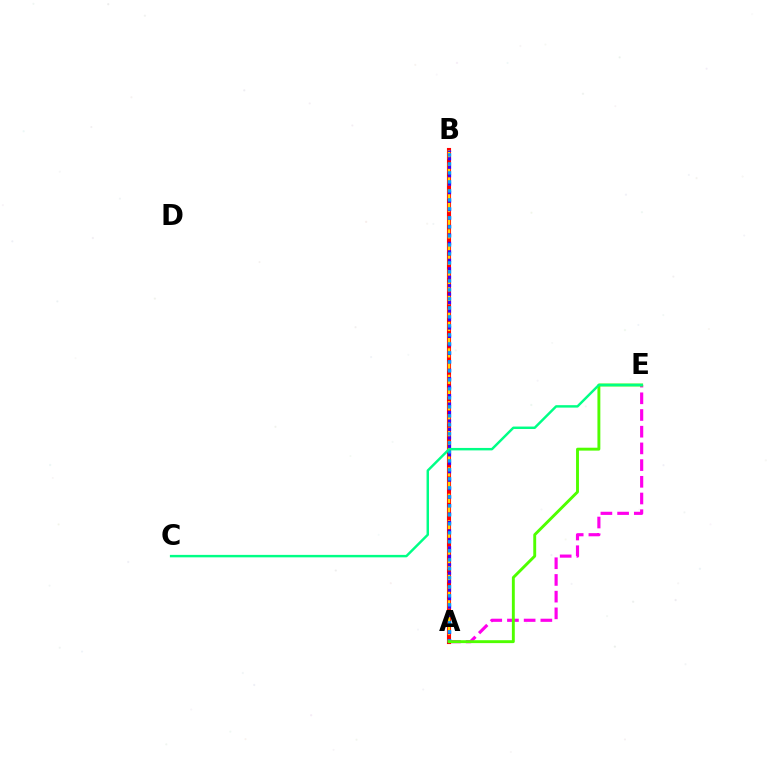{('A', 'E'): [{'color': '#ff00ed', 'line_style': 'dashed', 'thickness': 2.27}, {'color': '#4fff00', 'line_style': 'solid', 'thickness': 2.09}], ('A', 'B'): [{'color': '#ff0000', 'line_style': 'solid', 'thickness': 2.95}, {'color': '#ffd500', 'line_style': 'dashed', 'thickness': 1.8}, {'color': '#3700ff', 'line_style': 'dotted', 'thickness': 2.3}, {'color': '#009eff', 'line_style': 'dotted', 'thickness': 2.44}], ('C', 'E'): [{'color': '#00ff86', 'line_style': 'solid', 'thickness': 1.76}]}